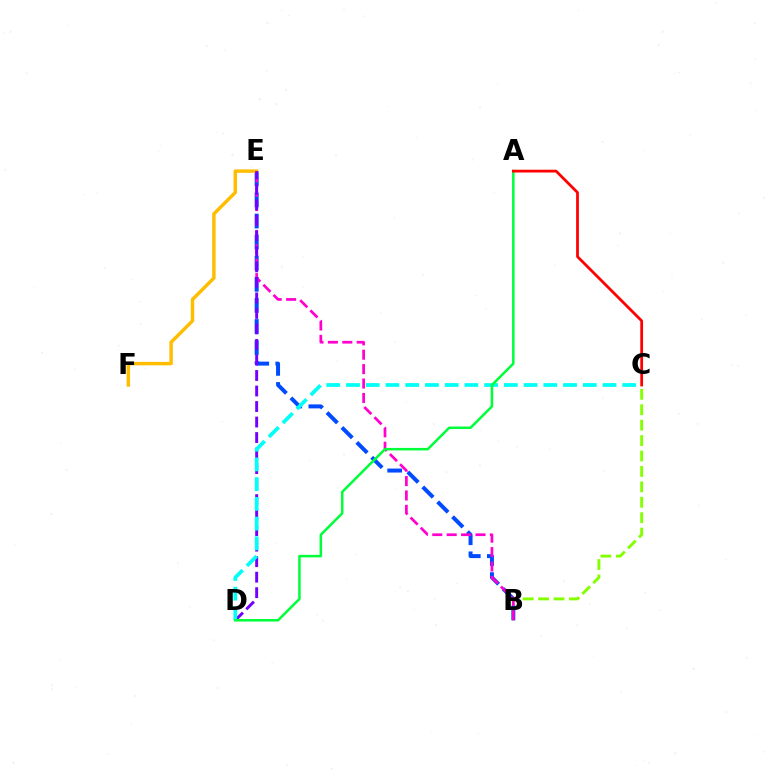{('B', 'C'): [{'color': '#84ff00', 'line_style': 'dashed', 'thickness': 2.1}], ('B', 'E'): [{'color': '#004bff', 'line_style': 'dashed', 'thickness': 2.86}, {'color': '#ff00cf', 'line_style': 'dashed', 'thickness': 1.96}], ('E', 'F'): [{'color': '#ffbd00', 'line_style': 'solid', 'thickness': 2.48}], ('D', 'E'): [{'color': '#7200ff', 'line_style': 'dashed', 'thickness': 2.11}], ('C', 'D'): [{'color': '#00fff6', 'line_style': 'dashed', 'thickness': 2.68}], ('A', 'D'): [{'color': '#00ff39', 'line_style': 'solid', 'thickness': 1.81}], ('A', 'C'): [{'color': '#ff0000', 'line_style': 'solid', 'thickness': 1.99}]}